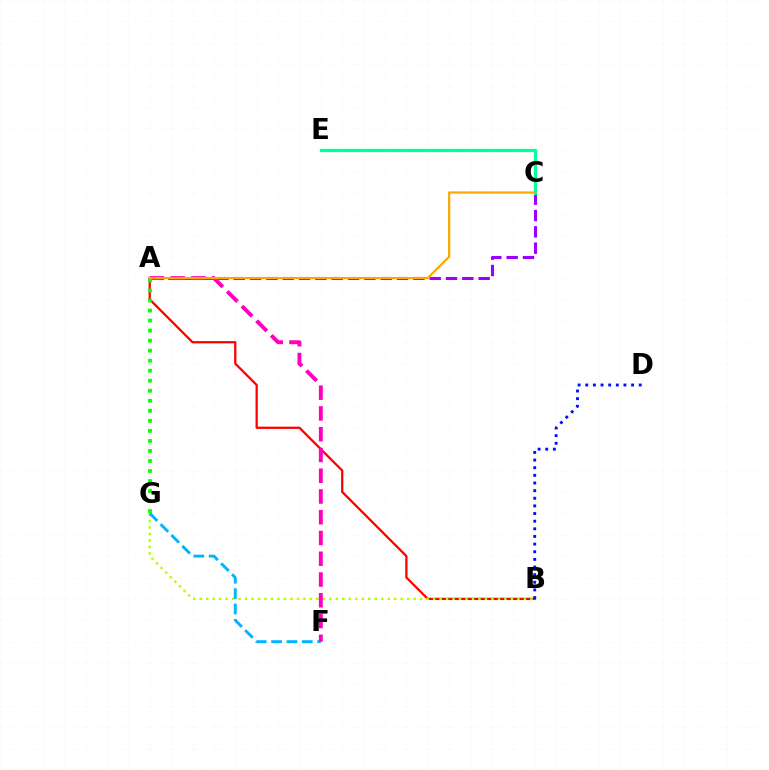{('A', 'C'): [{'color': '#9b00ff', 'line_style': 'dashed', 'thickness': 2.22}, {'color': '#ffa500', 'line_style': 'solid', 'thickness': 1.59}], ('A', 'B'): [{'color': '#ff0000', 'line_style': 'solid', 'thickness': 1.63}], ('B', 'G'): [{'color': '#b3ff00', 'line_style': 'dotted', 'thickness': 1.76}], ('C', 'E'): [{'color': '#00ff9d', 'line_style': 'solid', 'thickness': 2.37}], ('F', 'G'): [{'color': '#00b5ff', 'line_style': 'dashed', 'thickness': 2.09}], ('A', 'F'): [{'color': '#ff00bd', 'line_style': 'dashed', 'thickness': 2.82}], ('A', 'G'): [{'color': '#08ff00', 'line_style': 'dotted', 'thickness': 2.72}], ('B', 'D'): [{'color': '#0010ff', 'line_style': 'dotted', 'thickness': 2.08}]}